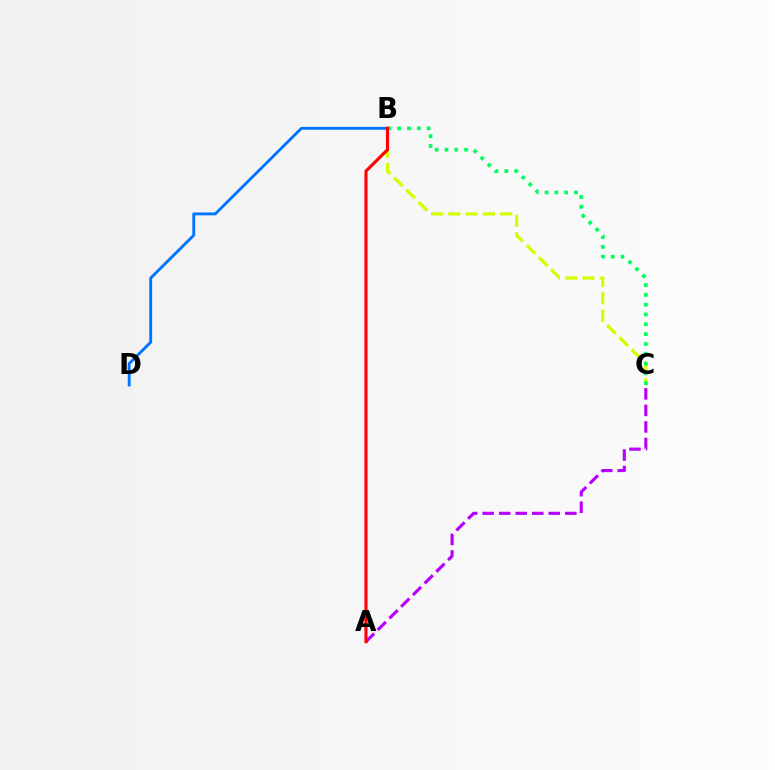{('B', 'C'): [{'color': '#d1ff00', 'line_style': 'dashed', 'thickness': 2.35}, {'color': '#00ff5c', 'line_style': 'dotted', 'thickness': 2.67}], ('A', 'C'): [{'color': '#b900ff', 'line_style': 'dashed', 'thickness': 2.25}], ('B', 'D'): [{'color': '#0074ff', 'line_style': 'solid', 'thickness': 2.06}], ('A', 'B'): [{'color': '#ff0000', 'line_style': 'solid', 'thickness': 2.24}]}